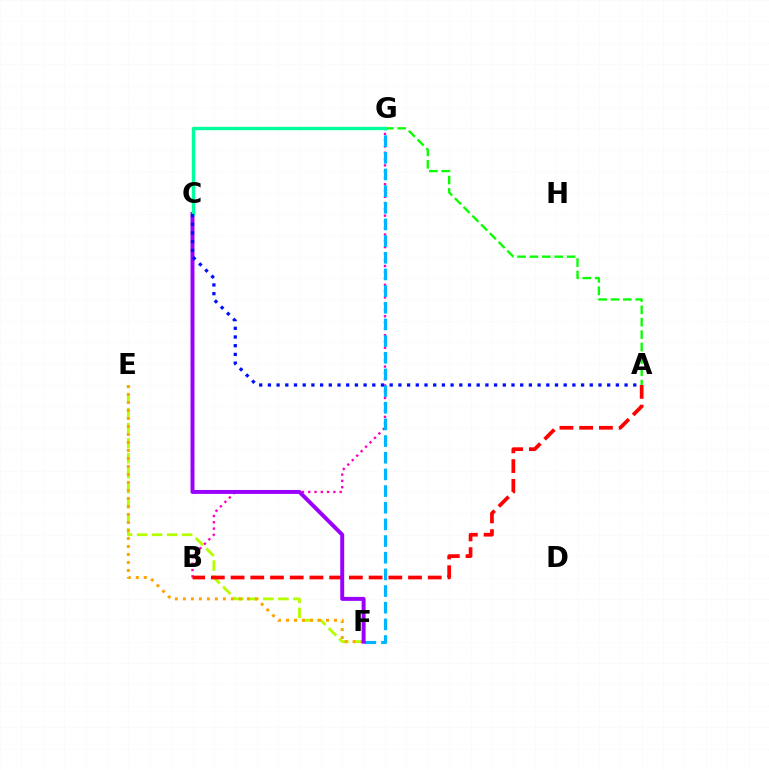{('B', 'G'): [{'color': '#ff00bd', 'line_style': 'dotted', 'thickness': 1.71}], ('E', 'F'): [{'color': '#b3ff00', 'line_style': 'dashed', 'thickness': 2.04}, {'color': '#ffa500', 'line_style': 'dotted', 'thickness': 2.17}], ('F', 'G'): [{'color': '#00b5ff', 'line_style': 'dashed', 'thickness': 2.26}], ('A', 'B'): [{'color': '#ff0000', 'line_style': 'dashed', 'thickness': 2.68}], ('C', 'F'): [{'color': '#9b00ff', 'line_style': 'solid', 'thickness': 2.84}], ('A', 'G'): [{'color': '#08ff00', 'line_style': 'dashed', 'thickness': 1.68}], ('C', 'G'): [{'color': '#00ff9d', 'line_style': 'solid', 'thickness': 2.43}], ('A', 'C'): [{'color': '#0010ff', 'line_style': 'dotted', 'thickness': 2.36}]}